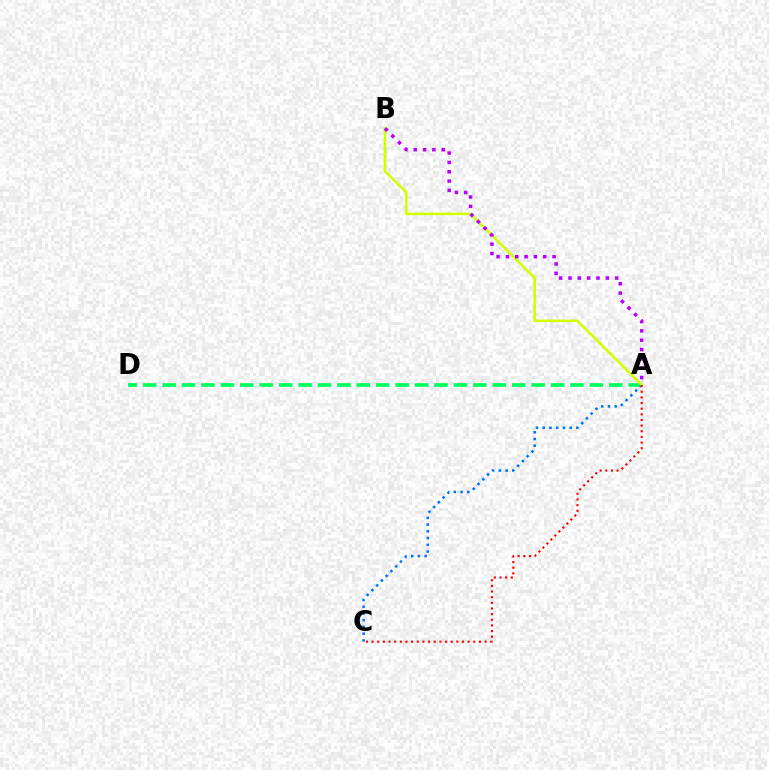{('A', 'D'): [{'color': '#00ff5c', 'line_style': 'dashed', 'thickness': 2.64}], ('A', 'C'): [{'color': '#0074ff', 'line_style': 'dotted', 'thickness': 1.83}, {'color': '#ff0000', 'line_style': 'dotted', 'thickness': 1.53}], ('A', 'B'): [{'color': '#d1ff00', 'line_style': 'solid', 'thickness': 1.83}, {'color': '#b900ff', 'line_style': 'dotted', 'thickness': 2.54}]}